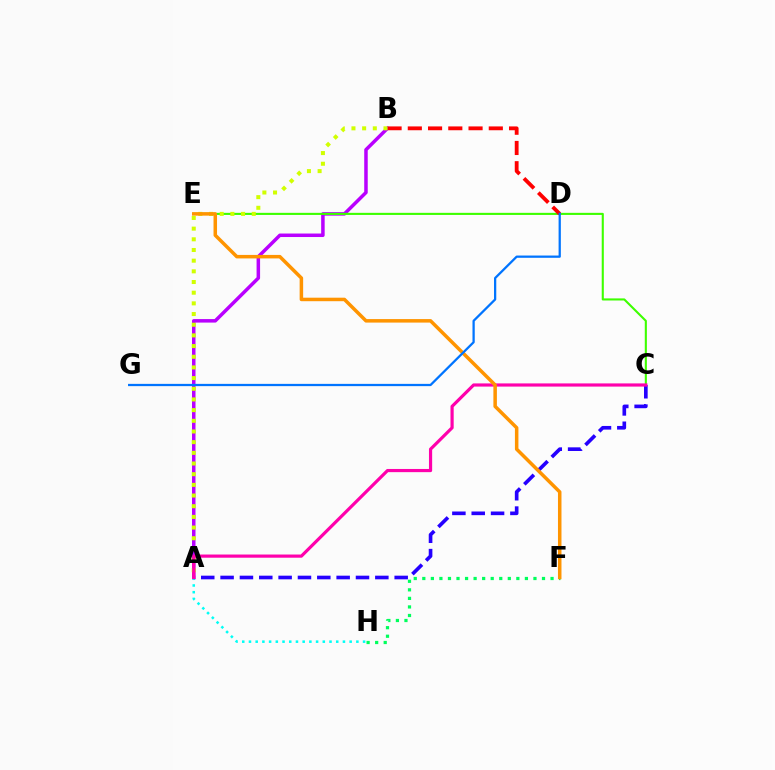{('F', 'H'): [{'color': '#00ff5c', 'line_style': 'dotted', 'thickness': 2.32}], ('A', 'B'): [{'color': '#b900ff', 'line_style': 'solid', 'thickness': 2.52}, {'color': '#d1ff00', 'line_style': 'dotted', 'thickness': 2.9}], ('A', 'C'): [{'color': '#2500ff', 'line_style': 'dashed', 'thickness': 2.63}, {'color': '#ff00ac', 'line_style': 'solid', 'thickness': 2.29}], ('C', 'E'): [{'color': '#3dff00', 'line_style': 'solid', 'thickness': 1.51}], ('B', 'D'): [{'color': '#ff0000', 'line_style': 'dashed', 'thickness': 2.75}], ('A', 'H'): [{'color': '#00fff6', 'line_style': 'dotted', 'thickness': 1.82}], ('E', 'F'): [{'color': '#ff9400', 'line_style': 'solid', 'thickness': 2.53}], ('D', 'G'): [{'color': '#0074ff', 'line_style': 'solid', 'thickness': 1.63}]}